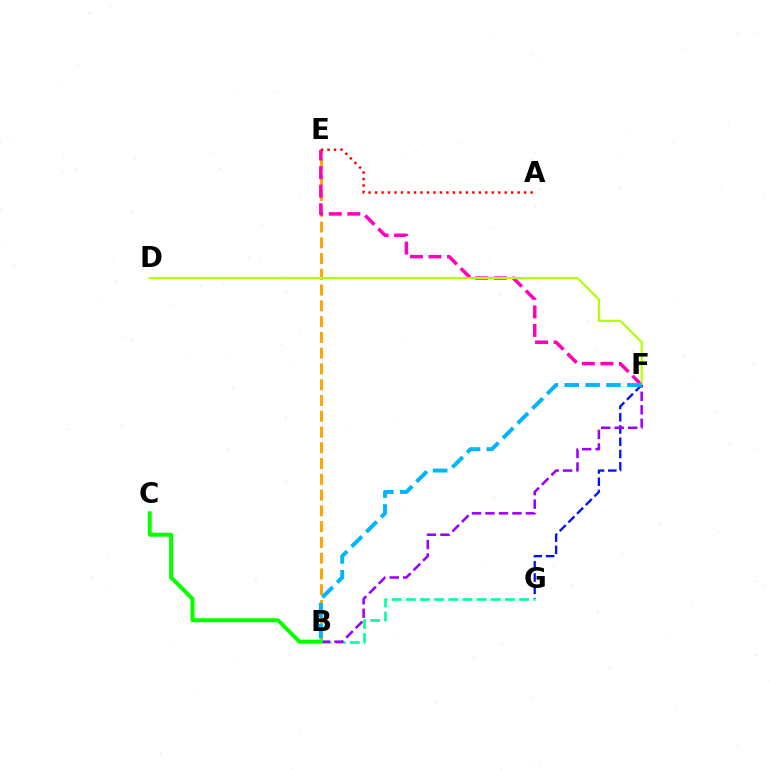{('B', 'E'): [{'color': '#ffa500', 'line_style': 'dashed', 'thickness': 2.14}], ('E', 'F'): [{'color': '#ff00bd', 'line_style': 'dashed', 'thickness': 2.52}], ('A', 'E'): [{'color': '#ff0000', 'line_style': 'dotted', 'thickness': 1.76}], ('F', 'G'): [{'color': '#0010ff', 'line_style': 'dashed', 'thickness': 1.67}], ('B', 'G'): [{'color': '#00ff9d', 'line_style': 'dashed', 'thickness': 1.92}], ('D', 'F'): [{'color': '#b3ff00', 'line_style': 'solid', 'thickness': 1.57}], ('B', 'F'): [{'color': '#9b00ff', 'line_style': 'dashed', 'thickness': 1.83}, {'color': '#00b5ff', 'line_style': 'dashed', 'thickness': 2.84}], ('B', 'C'): [{'color': '#08ff00', 'line_style': 'solid', 'thickness': 2.9}]}